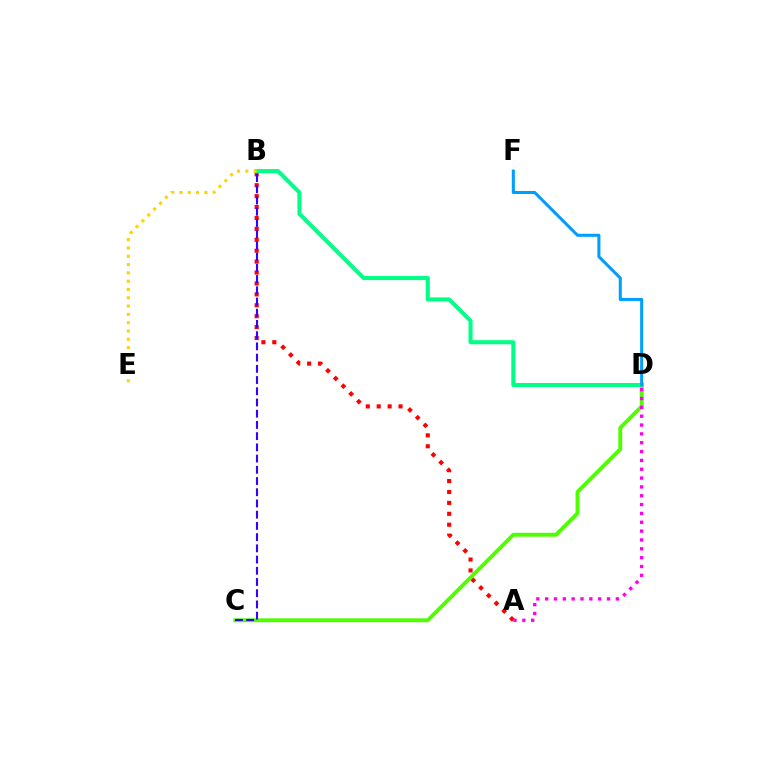{('A', 'B'): [{'color': '#ff0000', 'line_style': 'dotted', 'thickness': 2.97}], ('B', 'D'): [{'color': '#00ff86', 'line_style': 'solid', 'thickness': 2.92}], ('C', 'D'): [{'color': '#4fff00', 'line_style': 'solid', 'thickness': 2.8}], ('B', 'C'): [{'color': '#3700ff', 'line_style': 'dashed', 'thickness': 1.52}], ('B', 'E'): [{'color': '#ffd500', 'line_style': 'dotted', 'thickness': 2.26}], ('A', 'D'): [{'color': '#ff00ed', 'line_style': 'dotted', 'thickness': 2.4}], ('D', 'F'): [{'color': '#009eff', 'line_style': 'solid', 'thickness': 2.19}]}